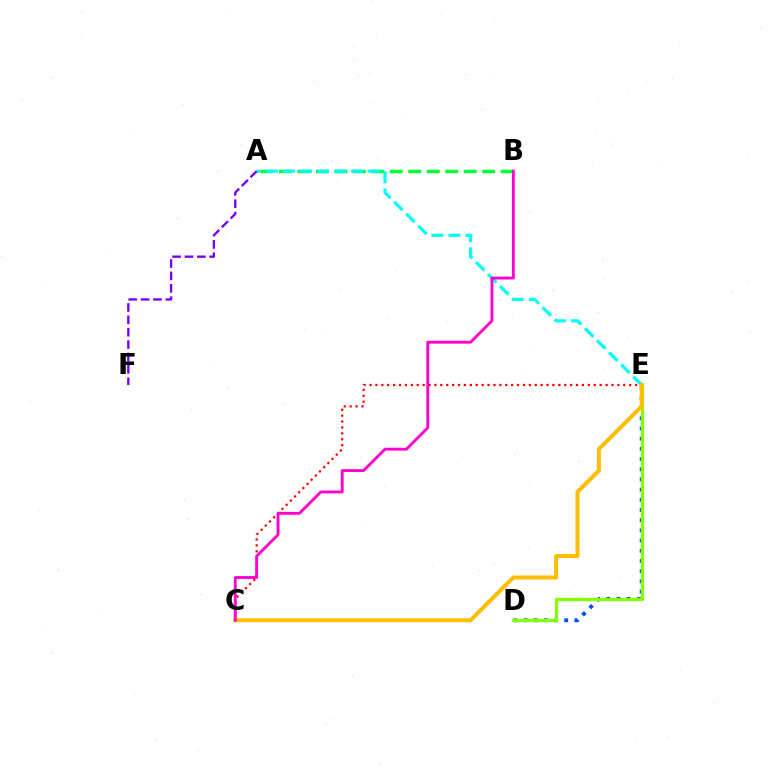{('D', 'E'): [{'color': '#004bff', 'line_style': 'dotted', 'thickness': 2.77}, {'color': '#84ff00', 'line_style': 'solid', 'thickness': 2.35}], ('A', 'B'): [{'color': '#00ff39', 'line_style': 'dashed', 'thickness': 2.51}], ('A', 'E'): [{'color': '#00fff6', 'line_style': 'dashed', 'thickness': 2.32}], ('C', 'E'): [{'color': '#ff0000', 'line_style': 'dotted', 'thickness': 1.6}, {'color': '#ffbd00', 'line_style': 'solid', 'thickness': 2.88}], ('A', 'F'): [{'color': '#7200ff', 'line_style': 'dashed', 'thickness': 1.68}], ('B', 'C'): [{'color': '#ff00cf', 'line_style': 'solid', 'thickness': 2.06}]}